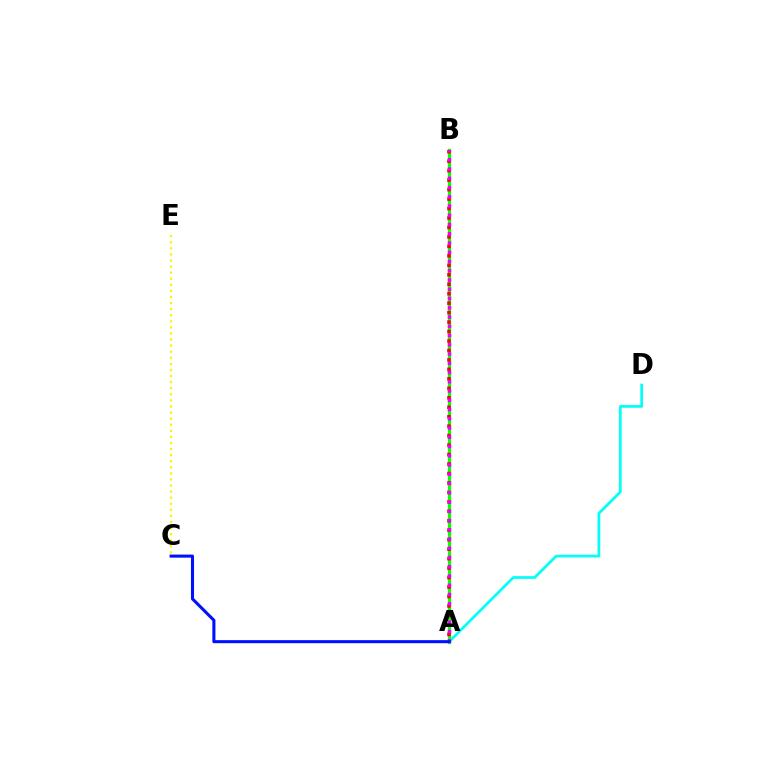{('C', 'E'): [{'color': '#fcf500', 'line_style': 'dotted', 'thickness': 1.65}], ('A', 'B'): [{'color': '#08ff00', 'line_style': 'solid', 'thickness': 2.35}, {'color': '#ff0000', 'line_style': 'dotted', 'thickness': 2.57}, {'color': '#ee00ff', 'line_style': 'dotted', 'thickness': 2.51}], ('A', 'D'): [{'color': '#00fff6', 'line_style': 'solid', 'thickness': 1.97}], ('A', 'C'): [{'color': '#0010ff', 'line_style': 'solid', 'thickness': 2.21}]}